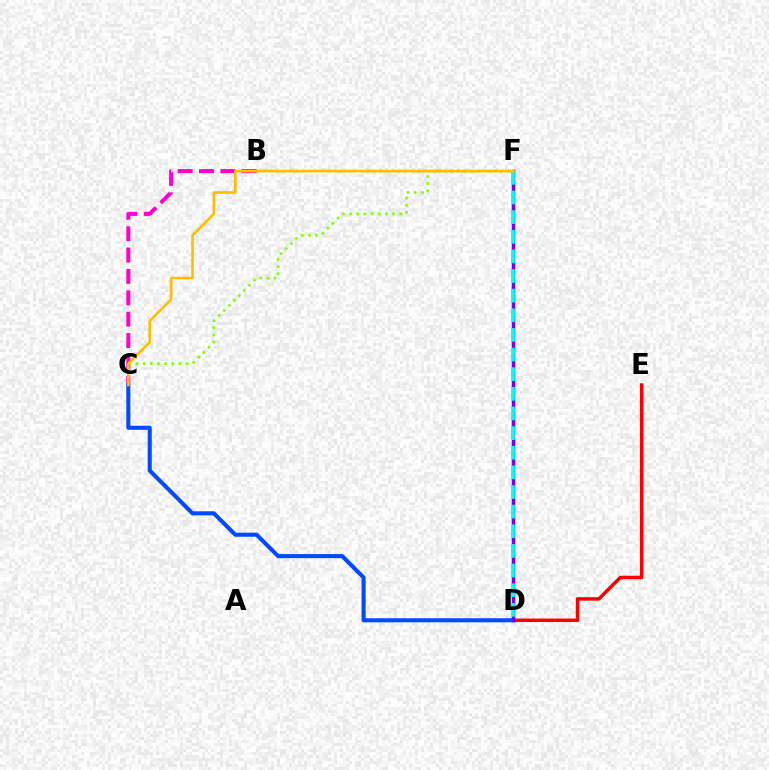{('D', 'E'): [{'color': '#ff0000', 'line_style': 'solid', 'thickness': 2.49}], ('B', 'C'): [{'color': '#ff00cf', 'line_style': 'dashed', 'thickness': 2.9}], ('C', 'D'): [{'color': '#004bff', 'line_style': 'solid', 'thickness': 2.92}], ('C', 'F'): [{'color': '#84ff00', 'line_style': 'dotted', 'thickness': 1.95}, {'color': '#ffbd00', 'line_style': 'solid', 'thickness': 1.88}], ('D', 'F'): [{'color': '#7200ff', 'line_style': 'solid', 'thickness': 2.52}, {'color': '#00fff6', 'line_style': 'dashed', 'thickness': 2.67}], ('B', 'F'): [{'color': '#00ff39', 'line_style': 'dotted', 'thickness': 1.75}]}